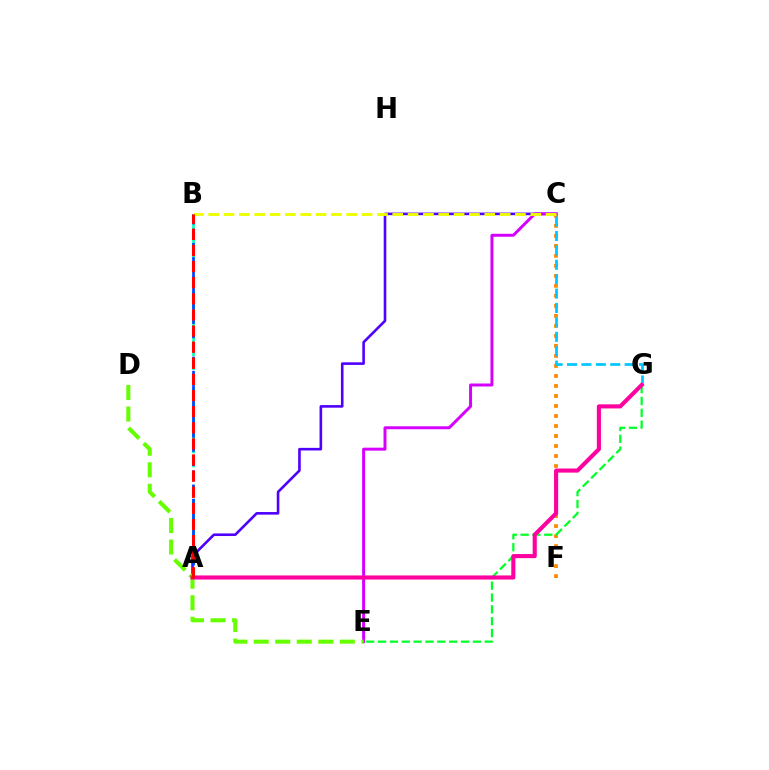{('A', 'B'): [{'color': '#00ffaf', 'line_style': 'dashed', 'thickness': 1.89}, {'color': '#003fff', 'line_style': 'dashed', 'thickness': 1.93}, {'color': '#ff0000', 'line_style': 'dashed', 'thickness': 2.19}], ('A', 'C'): [{'color': '#4f00ff', 'line_style': 'solid', 'thickness': 1.87}], ('C', 'F'): [{'color': '#ff8800', 'line_style': 'dotted', 'thickness': 2.72}], ('C', 'E'): [{'color': '#d600ff', 'line_style': 'solid', 'thickness': 2.14}], ('E', 'G'): [{'color': '#00ff27', 'line_style': 'dashed', 'thickness': 1.61}], ('C', 'G'): [{'color': '#00c7ff', 'line_style': 'dashed', 'thickness': 1.96}], ('D', 'E'): [{'color': '#66ff00', 'line_style': 'dashed', 'thickness': 2.92}], ('B', 'C'): [{'color': '#eeff00', 'line_style': 'dashed', 'thickness': 2.08}], ('A', 'G'): [{'color': '#ff00a0', 'line_style': 'solid', 'thickness': 2.95}]}